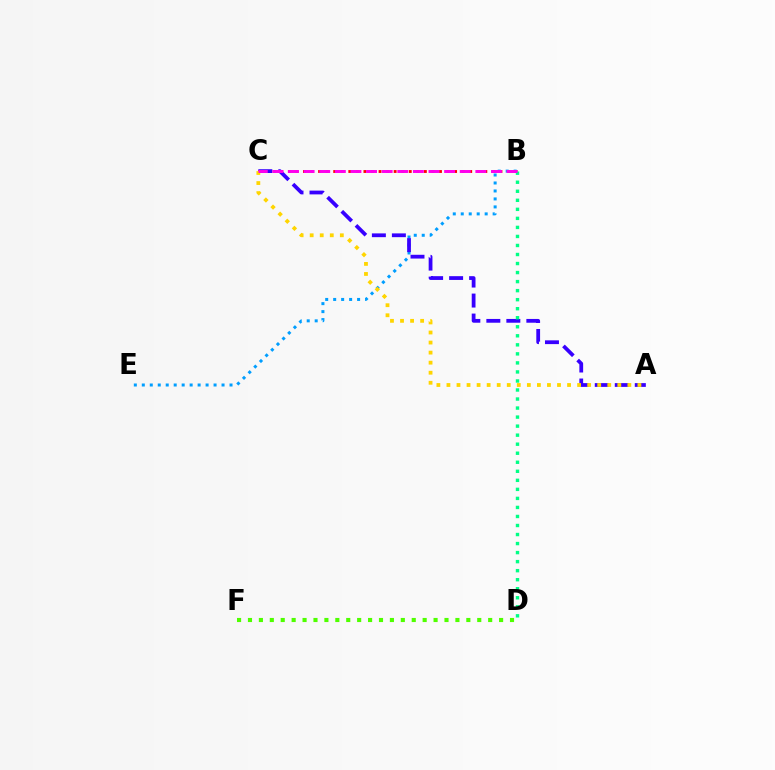{('B', 'C'): [{'color': '#ff0000', 'line_style': 'dotted', 'thickness': 2.05}, {'color': '#ff00ed', 'line_style': 'dashed', 'thickness': 2.12}], ('B', 'E'): [{'color': '#009eff', 'line_style': 'dotted', 'thickness': 2.17}], ('A', 'C'): [{'color': '#3700ff', 'line_style': 'dashed', 'thickness': 2.72}, {'color': '#ffd500', 'line_style': 'dotted', 'thickness': 2.73}], ('B', 'D'): [{'color': '#00ff86', 'line_style': 'dotted', 'thickness': 2.45}], ('D', 'F'): [{'color': '#4fff00', 'line_style': 'dotted', 'thickness': 2.97}]}